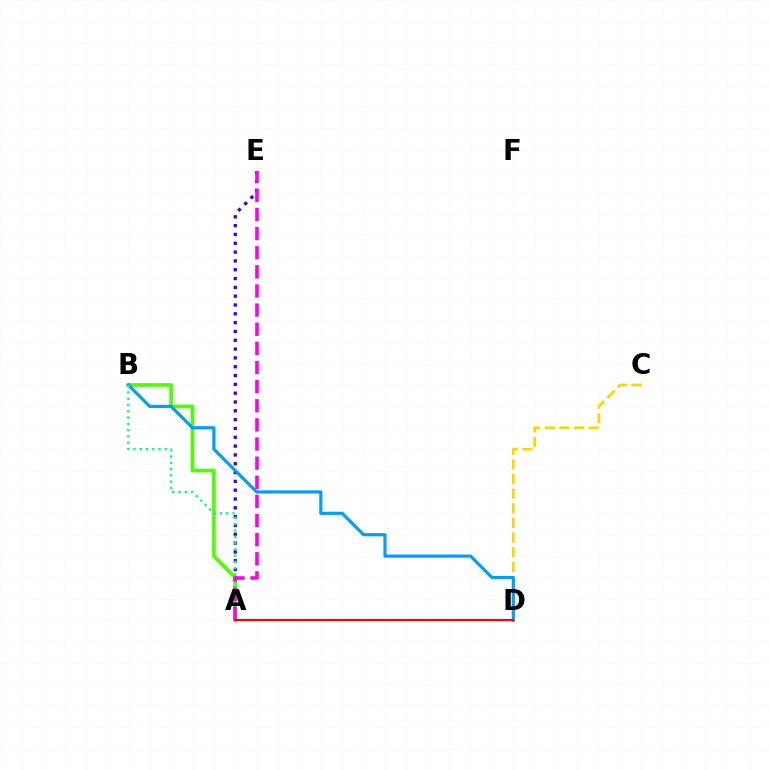{('A', 'E'): [{'color': '#3700ff', 'line_style': 'dotted', 'thickness': 2.4}, {'color': '#ff00ed', 'line_style': 'dashed', 'thickness': 2.6}], ('A', 'B'): [{'color': '#4fff00', 'line_style': 'solid', 'thickness': 2.66}, {'color': '#00ff86', 'line_style': 'dotted', 'thickness': 1.71}], ('C', 'D'): [{'color': '#ffd500', 'line_style': 'dashed', 'thickness': 1.99}], ('B', 'D'): [{'color': '#009eff', 'line_style': 'solid', 'thickness': 2.29}], ('A', 'D'): [{'color': '#ff0000', 'line_style': 'solid', 'thickness': 1.55}]}